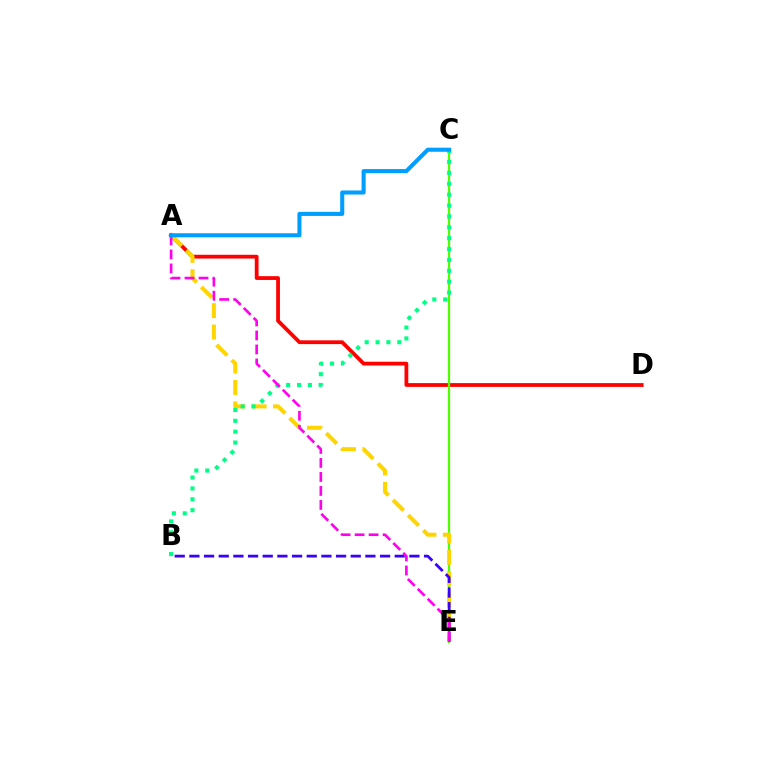{('A', 'D'): [{'color': '#ff0000', 'line_style': 'solid', 'thickness': 2.72}], ('C', 'E'): [{'color': '#4fff00', 'line_style': 'solid', 'thickness': 1.62}], ('A', 'E'): [{'color': '#ffd500', 'line_style': 'dashed', 'thickness': 2.91}, {'color': '#ff00ed', 'line_style': 'dashed', 'thickness': 1.9}], ('B', 'E'): [{'color': '#3700ff', 'line_style': 'dashed', 'thickness': 1.99}], ('B', 'C'): [{'color': '#00ff86', 'line_style': 'dotted', 'thickness': 2.96}], ('A', 'C'): [{'color': '#009eff', 'line_style': 'solid', 'thickness': 2.93}]}